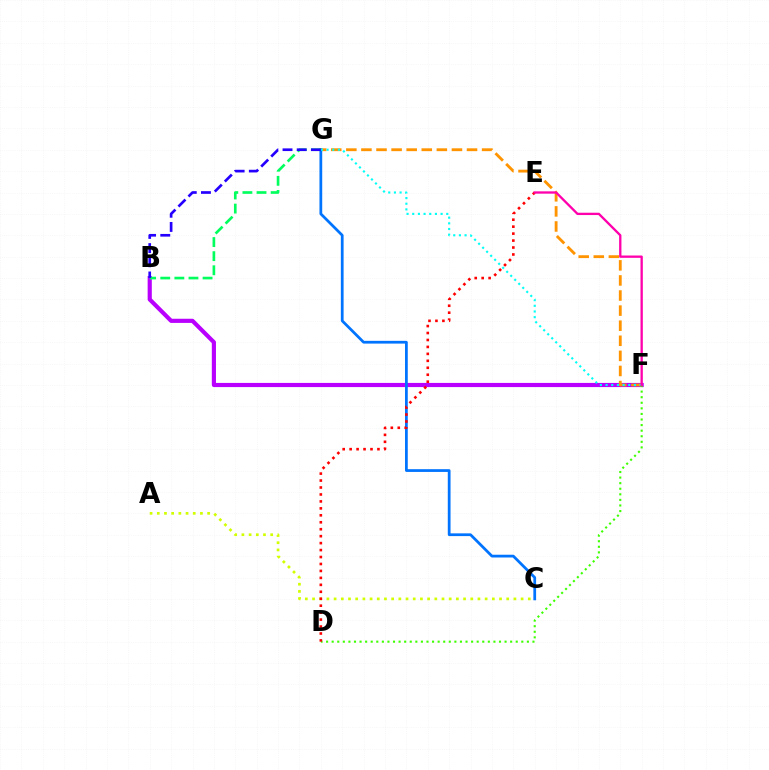{('B', 'F'): [{'color': '#b900ff', 'line_style': 'solid', 'thickness': 2.99}], ('F', 'G'): [{'color': '#ff9400', 'line_style': 'dashed', 'thickness': 2.05}, {'color': '#00fff6', 'line_style': 'dotted', 'thickness': 1.54}], ('C', 'G'): [{'color': '#0074ff', 'line_style': 'solid', 'thickness': 1.98}], ('A', 'C'): [{'color': '#d1ff00', 'line_style': 'dotted', 'thickness': 1.95}], ('B', 'G'): [{'color': '#00ff5c', 'line_style': 'dashed', 'thickness': 1.92}, {'color': '#2500ff', 'line_style': 'dashed', 'thickness': 1.93}], ('D', 'F'): [{'color': '#3dff00', 'line_style': 'dotted', 'thickness': 1.52}], ('D', 'E'): [{'color': '#ff0000', 'line_style': 'dotted', 'thickness': 1.89}], ('E', 'F'): [{'color': '#ff00ac', 'line_style': 'solid', 'thickness': 1.67}]}